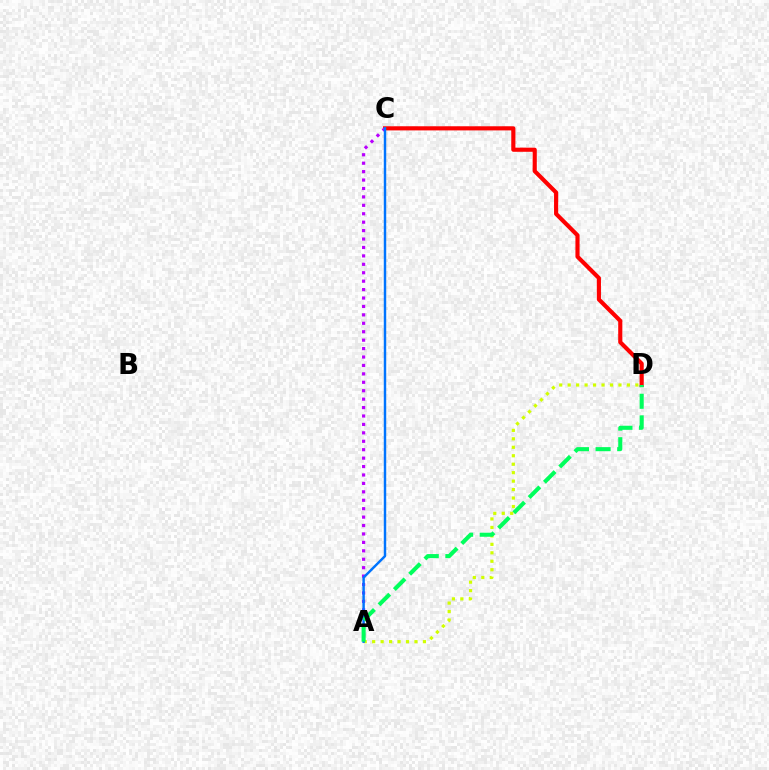{('C', 'D'): [{'color': '#ff0000', 'line_style': 'solid', 'thickness': 2.98}], ('A', 'D'): [{'color': '#d1ff00', 'line_style': 'dotted', 'thickness': 2.3}, {'color': '#00ff5c', 'line_style': 'dashed', 'thickness': 2.94}], ('A', 'C'): [{'color': '#b900ff', 'line_style': 'dotted', 'thickness': 2.29}, {'color': '#0074ff', 'line_style': 'solid', 'thickness': 1.76}]}